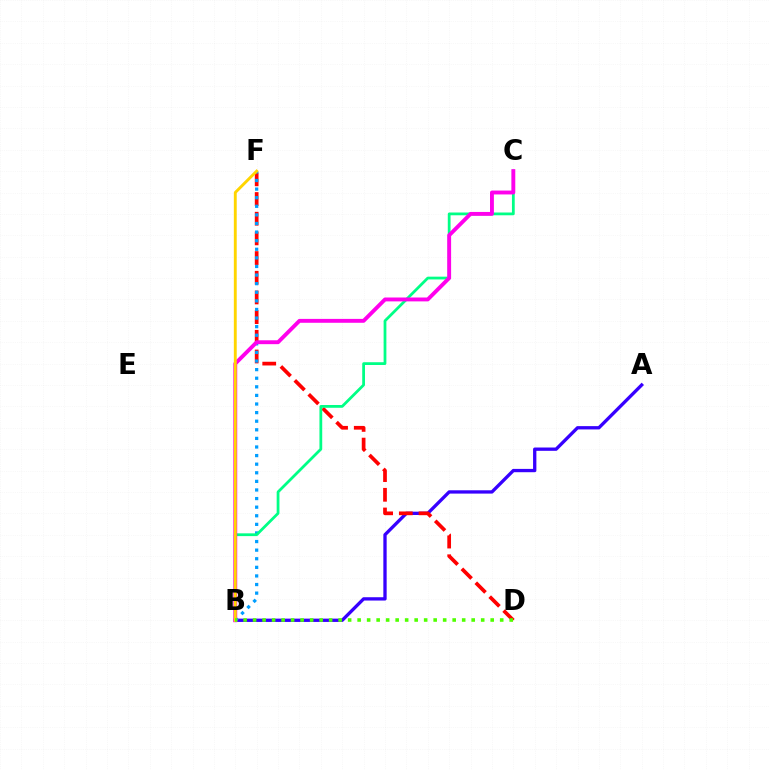{('A', 'B'): [{'color': '#3700ff', 'line_style': 'solid', 'thickness': 2.39}], ('D', 'F'): [{'color': '#ff0000', 'line_style': 'dashed', 'thickness': 2.67}], ('B', 'F'): [{'color': '#009eff', 'line_style': 'dotted', 'thickness': 2.34}, {'color': '#ffd500', 'line_style': 'solid', 'thickness': 2.08}], ('B', 'C'): [{'color': '#00ff86', 'line_style': 'solid', 'thickness': 2.0}, {'color': '#ff00ed', 'line_style': 'solid', 'thickness': 2.8}], ('B', 'D'): [{'color': '#4fff00', 'line_style': 'dotted', 'thickness': 2.58}]}